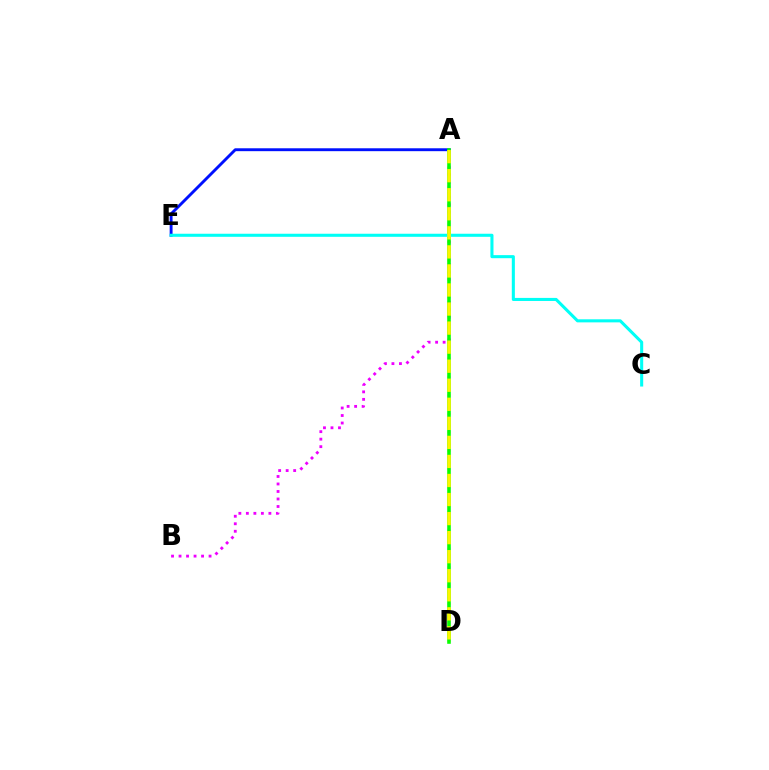{('A', 'D'): [{'color': '#ff0000', 'line_style': 'dotted', 'thickness': 1.67}, {'color': '#08ff00', 'line_style': 'solid', 'thickness': 2.58}, {'color': '#fcf500', 'line_style': 'dashed', 'thickness': 2.59}], ('A', 'B'): [{'color': '#ee00ff', 'line_style': 'dotted', 'thickness': 2.04}], ('A', 'E'): [{'color': '#0010ff', 'line_style': 'solid', 'thickness': 2.08}], ('C', 'E'): [{'color': '#00fff6', 'line_style': 'solid', 'thickness': 2.21}]}